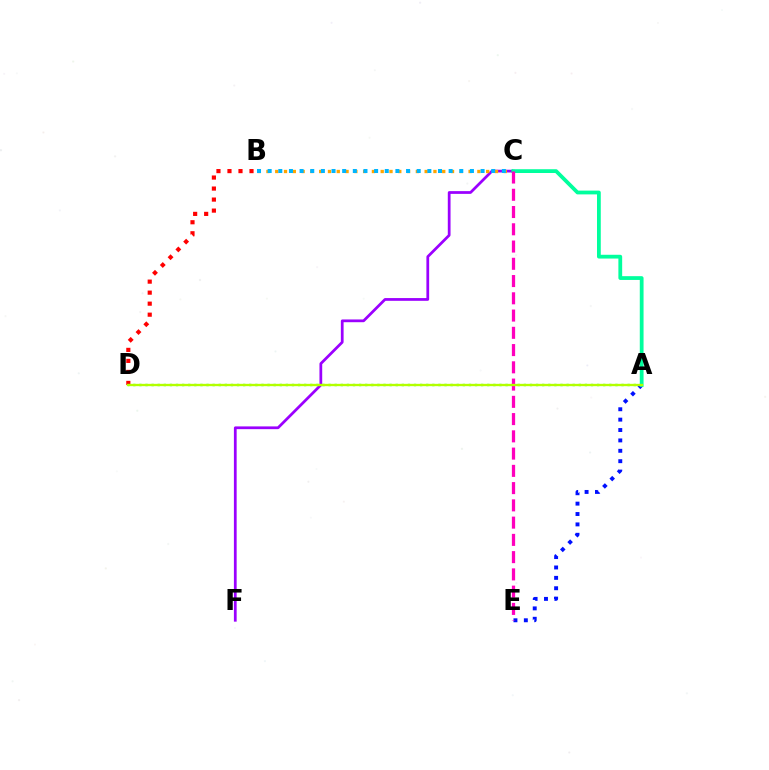{('A', 'E'): [{'color': '#0010ff', 'line_style': 'dotted', 'thickness': 2.82}], ('B', 'D'): [{'color': '#ff0000', 'line_style': 'dotted', 'thickness': 2.99}], ('C', 'F'): [{'color': '#9b00ff', 'line_style': 'solid', 'thickness': 1.98}], ('B', 'C'): [{'color': '#ffa500', 'line_style': 'dotted', 'thickness': 2.39}, {'color': '#00b5ff', 'line_style': 'dotted', 'thickness': 2.89}], ('A', 'D'): [{'color': '#08ff00', 'line_style': 'dotted', 'thickness': 1.66}, {'color': '#b3ff00', 'line_style': 'solid', 'thickness': 1.67}], ('A', 'C'): [{'color': '#00ff9d', 'line_style': 'solid', 'thickness': 2.72}], ('C', 'E'): [{'color': '#ff00bd', 'line_style': 'dashed', 'thickness': 2.34}]}